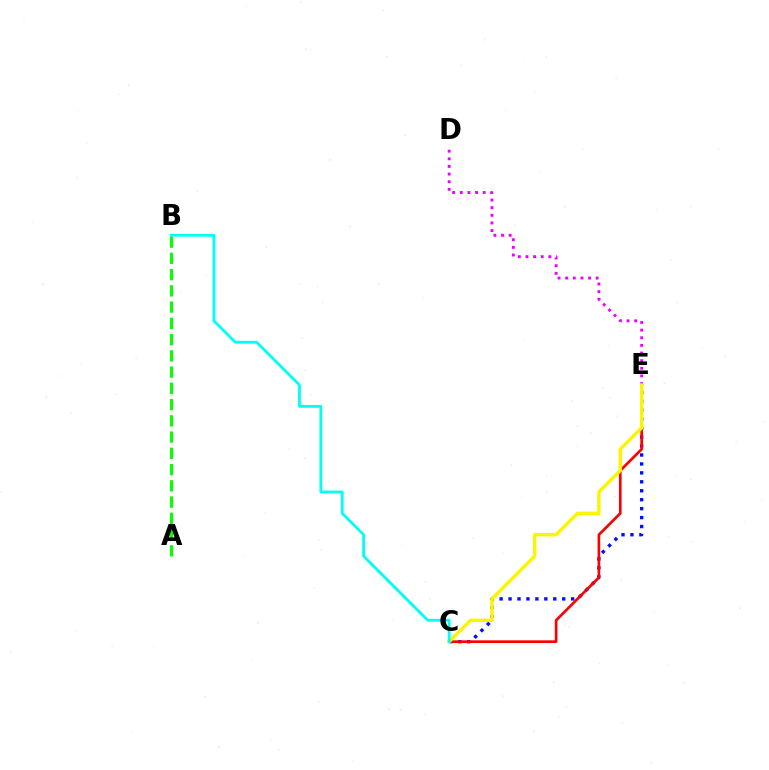{('C', 'E'): [{'color': '#0010ff', 'line_style': 'dotted', 'thickness': 2.43}, {'color': '#ff0000', 'line_style': 'solid', 'thickness': 1.93}, {'color': '#fcf500', 'line_style': 'solid', 'thickness': 2.46}], ('D', 'E'): [{'color': '#ee00ff', 'line_style': 'dotted', 'thickness': 2.07}], ('A', 'B'): [{'color': '#08ff00', 'line_style': 'dashed', 'thickness': 2.21}], ('B', 'C'): [{'color': '#00fff6', 'line_style': 'solid', 'thickness': 2.02}]}